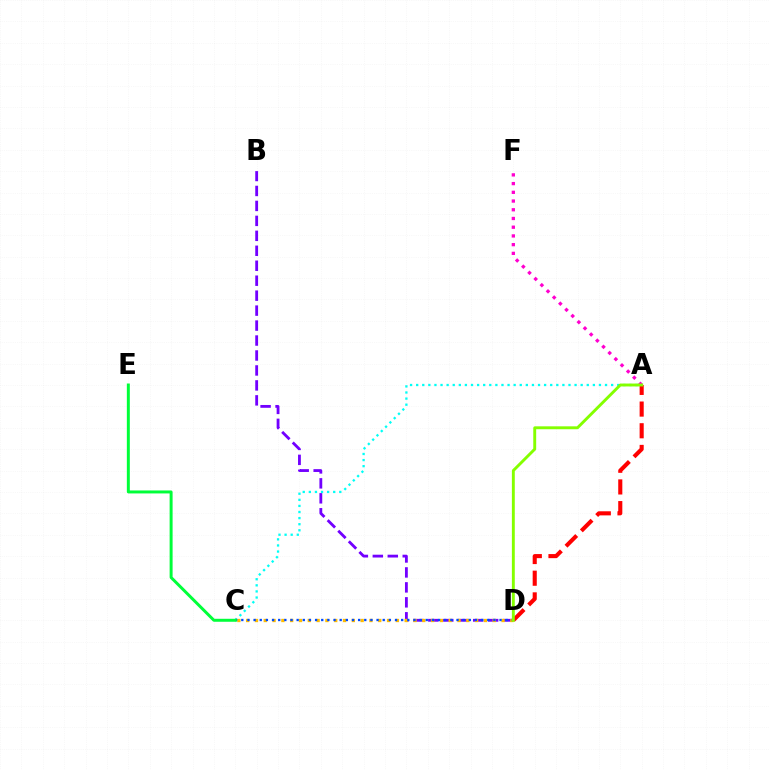{('B', 'D'): [{'color': '#7200ff', 'line_style': 'dashed', 'thickness': 2.03}], ('A', 'F'): [{'color': '#ff00cf', 'line_style': 'dotted', 'thickness': 2.37}], ('A', 'C'): [{'color': '#00fff6', 'line_style': 'dotted', 'thickness': 1.66}], ('C', 'D'): [{'color': '#ffbd00', 'line_style': 'dotted', 'thickness': 2.39}, {'color': '#004bff', 'line_style': 'dotted', 'thickness': 1.67}], ('A', 'D'): [{'color': '#ff0000', 'line_style': 'dashed', 'thickness': 2.95}, {'color': '#84ff00', 'line_style': 'solid', 'thickness': 2.09}], ('C', 'E'): [{'color': '#00ff39', 'line_style': 'solid', 'thickness': 2.14}]}